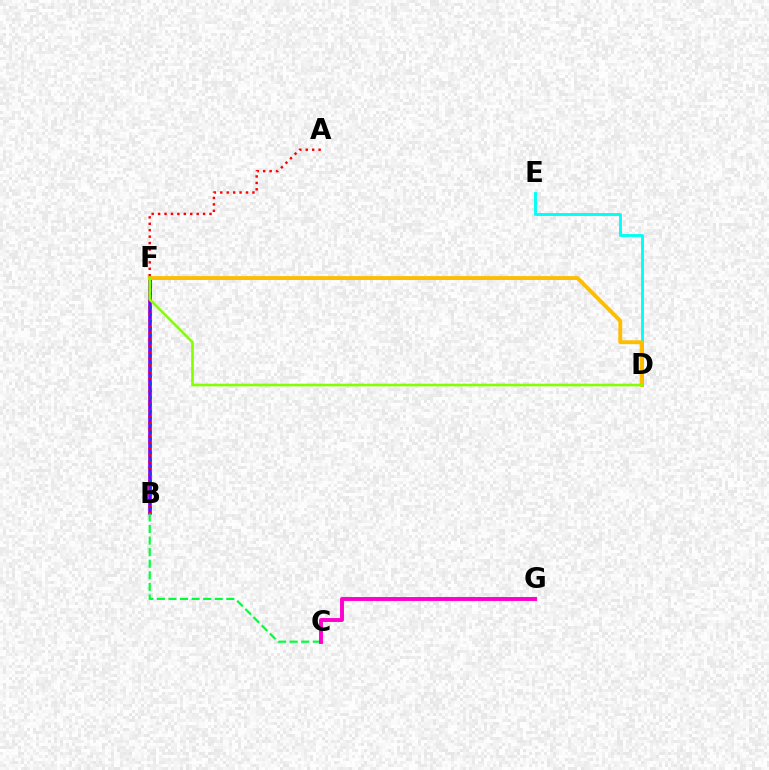{('B', 'F'): [{'color': '#7200ff', 'line_style': 'solid', 'thickness': 2.6}, {'color': '#004bff', 'line_style': 'dotted', 'thickness': 1.88}], ('B', 'C'): [{'color': '#00ff39', 'line_style': 'dashed', 'thickness': 1.57}], ('A', 'B'): [{'color': '#ff0000', 'line_style': 'dotted', 'thickness': 1.75}], ('D', 'E'): [{'color': '#00fff6', 'line_style': 'solid', 'thickness': 2.09}], ('D', 'F'): [{'color': '#ffbd00', 'line_style': 'solid', 'thickness': 2.81}, {'color': '#84ff00', 'line_style': 'solid', 'thickness': 1.89}], ('C', 'G'): [{'color': '#ff00cf', 'line_style': 'solid', 'thickness': 2.82}]}